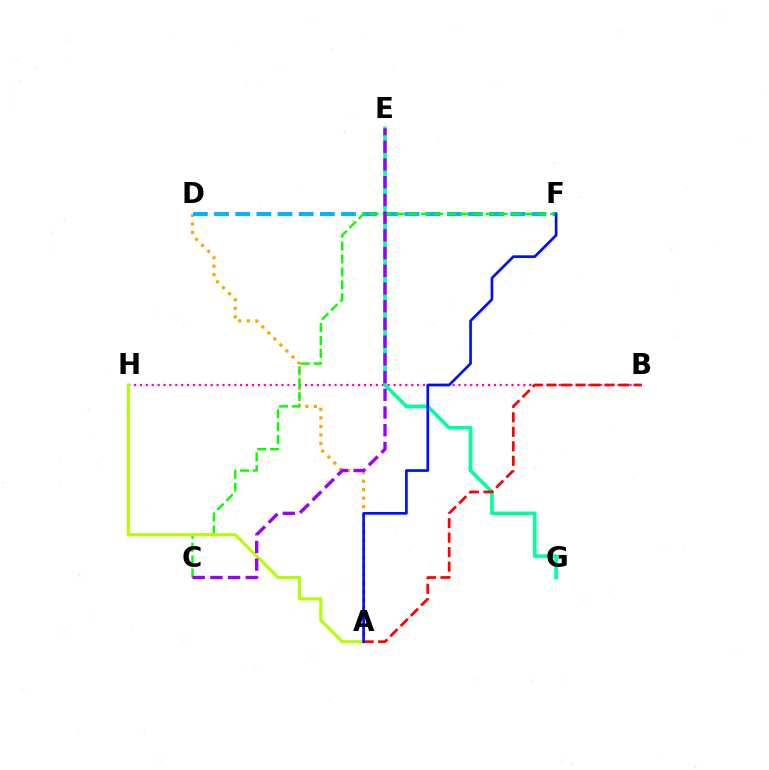{('A', 'D'): [{'color': '#ffa500', 'line_style': 'dotted', 'thickness': 2.31}], ('D', 'F'): [{'color': '#00b5ff', 'line_style': 'dashed', 'thickness': 2.87}], ('B', 'H'): [{'color': '#ff00bd', 'line_style': 'dotted', 'thickness': 1.6}], ('C', 'F'): [{'color': '#08ff00', 'line_style': 'dashed', 'thickness': 1.75}], ('A', 'H'): [{'color': '#b3ff00', 'line_style': 'solid', 'thickness': 2.21}], ('E', 'G'): [{'color': '#00ff9d', 'line_style': 'solid', 'thickness': 2.61}], ('C', 'E'): [{'color': '#9b00ff', 'line_style': 'dashed', 'thickness': 2.41}], ('A', 'B'): [{'color': '#ff0000', 'line_style': 'dashed', 'thickness': 1.97}], ('A', 'F'): [{'color': '#0010ff', 'line_style': 'solid', 'thickness': 1.95}]}